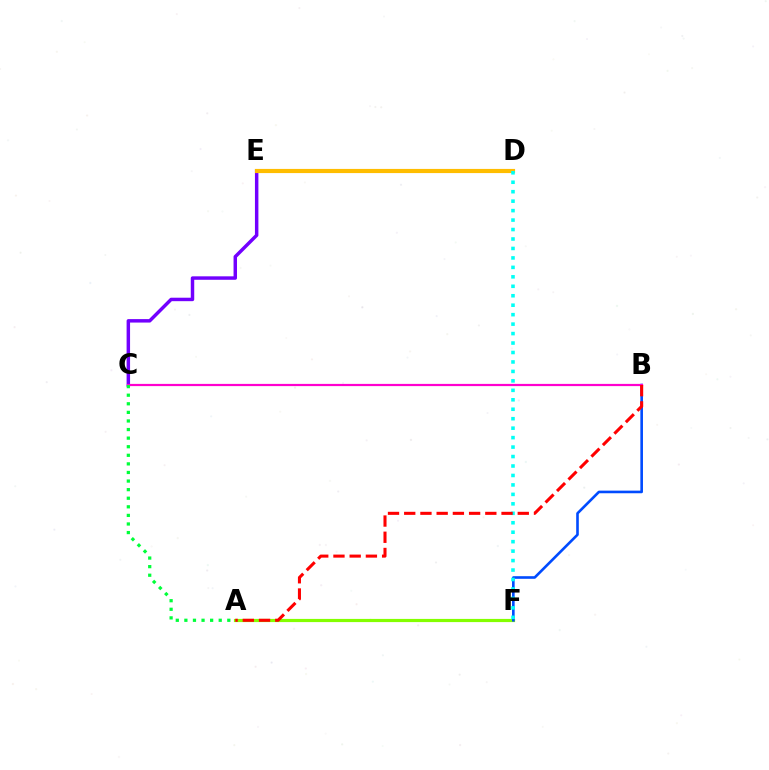{('A', 'F'): [{'color': '#84ff00', 'line_style': 'solid', 'thickness': 2.29}], ('B', 'F'): [{'color': '#004bff', 'line_style': 'solid', 'thickness': 1.89}], ('C', 'E'): [{'color': '#7200ff', 'line_style': 'solid', 'thickness': 2.49}], ('B', 'C'): [{'color': '#ff00cf', 'line_style': 'solid', 'thickness': 1.59}], ('D', 'E'): [{'color': '#ffbd00', 'line_style': 'solid', 'thickness': 3.0}], ('A', 'C'): [{'color': '#00ff39', 'line_style': 'dotted', 'thickness': 2.33}], ('D', 'F'): [{'color': '#00fff6', 'line_style': 'dotted', 'thickness': 2.57}], ('A', 'B'): [{'color': '#ff0000', 'line_style': 'dashed', 'thickness': 2.2}]}